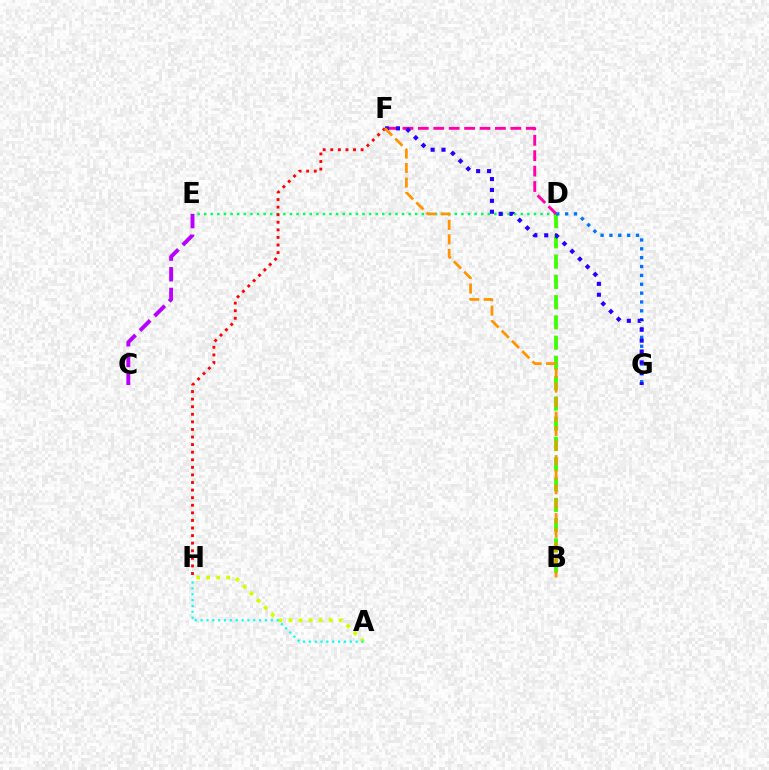{('D', 'E'): [{'color': '#00ff5c', 'line_style': 'dotted', 'thickness': 1.79}], ('B', 'D'): [{'color': '#3dff00', 'line_style': 'dashed', 'thickness': 2.75}], ('D', 'F'): [{'color': '#ff00ac', 'line_style': 'dashed', 'thickness': 2.09}], ('D', 'G'): [{'color': '#0074ff', 'line_style': 'dotted', 'thickness': 2.41}], ('A', 'H'): [{'color': '#d1ff00', 'line_style': 'dotted', 'thickness': 2.72}, {'color': '#00fff6', 'line_style': 'dotted', 'thickness': 1.59}], ('F', 'H'): [{'color': '#ff0000', 'line_style': 'dotted', 'thickness': 2.06}], ('F', 'G'): [{'color': '#2500ff', 'line_style': 'dotted', 'thickness': 2.96}], ('C', 'E'): [{'color': '#b900ff', 'line_style': 'dashed', 'thickness': 2.81}], ('B', 'F'): [{'color': '#ff9400', 'line_style': 'dashed', 'thickness': 1.97}]}